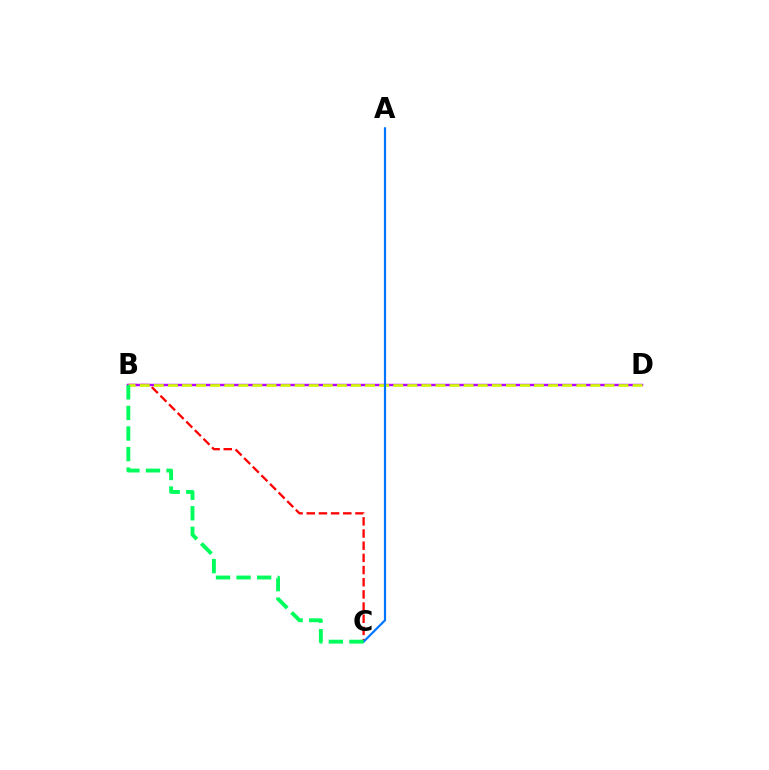{('B', 'C'): [{'color': '#ff0000', 'line_style': 'dashed', 'thickness': 1.65}, {'color': '#00ff5c', 'line_style': 'dashed', 'thickness': 2.79}], ('B', 'D'): [{'color': '#b900ff', 'line_style': 'solid', 'thickness': 1.75}, {'color': '#d1ff00', 'line_style': 'dashed', 'thickness': 1.91}], ('A', 'C'): [{'color': '#0074ff', 'line_style': 'solid', 'thickness': 1.57}]}